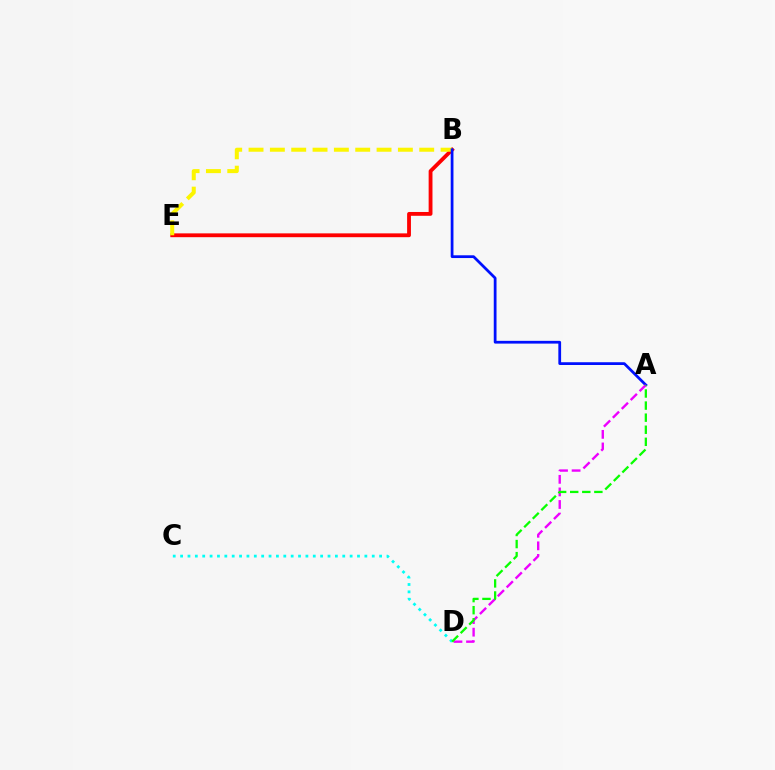{('B', 'E'): [{'color': '#ff0000', 'line_style': 'solid', 'thickness': 2.75}, {'color': '#fcf500', 'line_style': 'dashed', 'thickness': 2.9}], ('A', 'B'): [{'color': '#0010ff', 'line_style': 'solid', 'thickness': 1.99}], ('A', 'D'): [{'color': '#ee00ff', 'line_style': 'dashed', 'thickness': 1.71}, {'color': '#08ff00', 'line_style': 'dashed', 'thickness': 1.64}], ('C', 'D'): [{'color': '#00fff6', 'line_style': 'dotted', 'thickness': 2.0}]}